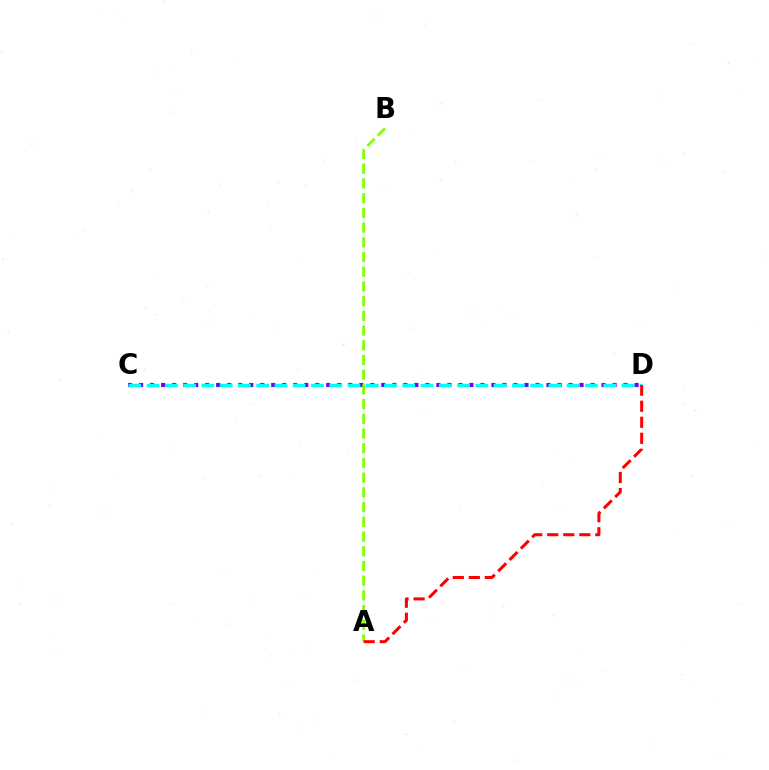{('C', 'D'): [{'color': '#7200ff', 'line_style': 'dotted', 'thickness': 2.99}, {'color': '#00fff6', 'line_style': 'dashed', 'thickness': 2.48}], ('A', 'B'): [{'color': '#84ff00', 'line_style': 'dashed', 'thickness': 2.0}], ('A', 'D'): [{'color': '#ff0000', 'line_style': 'dashed', 'thickness': 2.18}]}